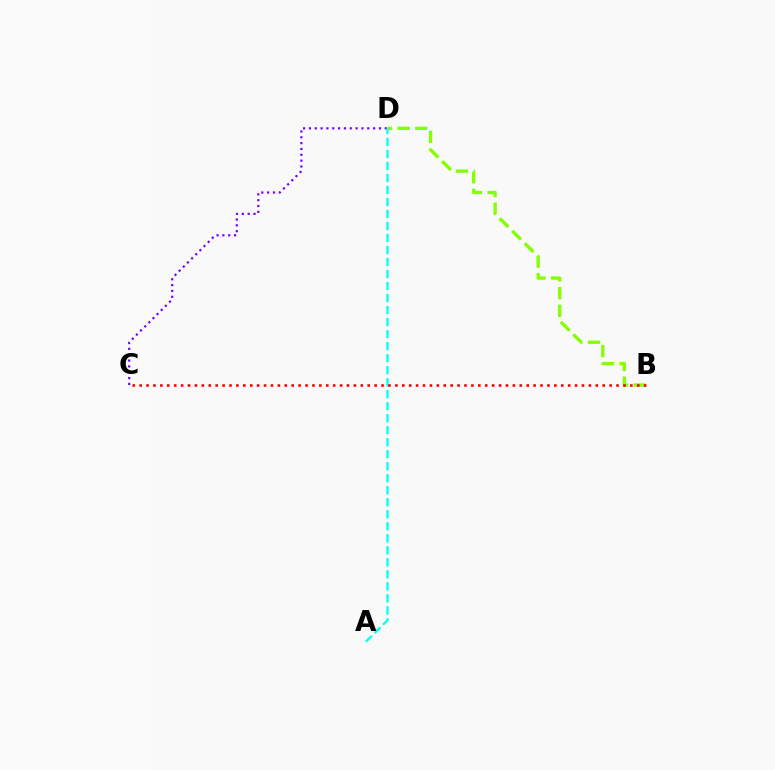{('B', 'D'): [{'color': '#84ff00', 'line_style': 'dashed', 'thickness': 2.4}], ('C', 'D'): [{'color': '#7200ff', 'line_style': 'dotted', 'thickness': 1.59}], ('A', 'D'): [{'color': '#00fff6', 'line_style': 'dashed', 'thickness': 1.63}], ('B', 'C'): [{'color': '#ff0000', 'line_style': 'dotted', 'thickness': 1.88}]}